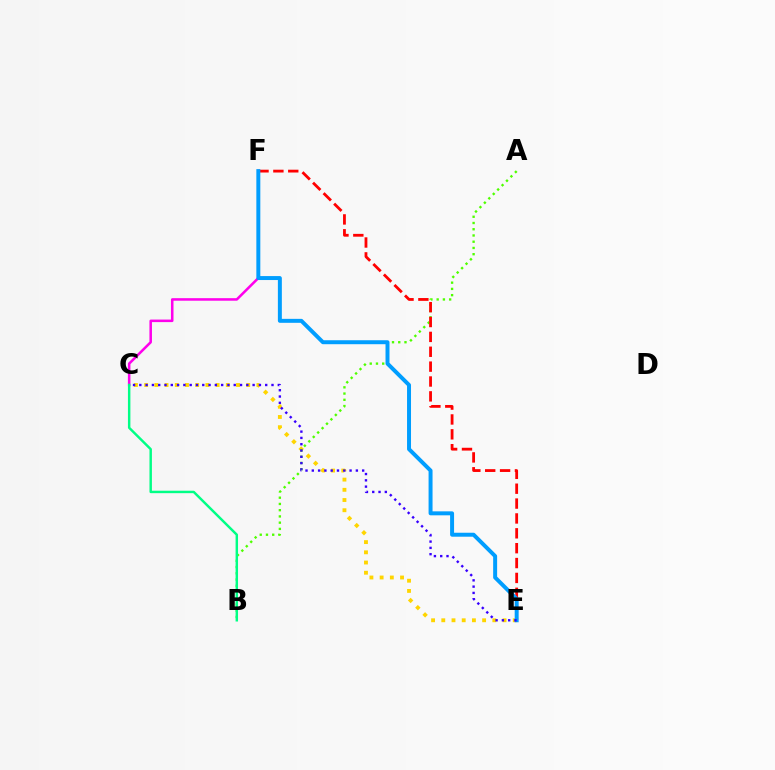{('C', 'F'): [{'color': '#ff00ed', 'line_style': 'solid', 'thickness': 1.83}], ('C', 'E'): [{'color': '#ffd500', 'line_style': 'dotted', 'thickness': 2.77}, {'color': '#3700ff', 'line_style': 'dotted', 'thickness': 1.71}], ('A', 'B'): [{'color': '#4fff00', 'line_style': 'dotted', 'thickness': 1.7}], ('E', 'F'): [{'color': '#ff0000', 'line_style': 'dashed', 'thickness': 2.02}, {'color': '#009eff', 'line_style': 'solid', 'thickness': 2.86}], ('B', 'C'): [{'color': '#00ff86', 'line_style': 'solid', 'thickness': 1.76}]}